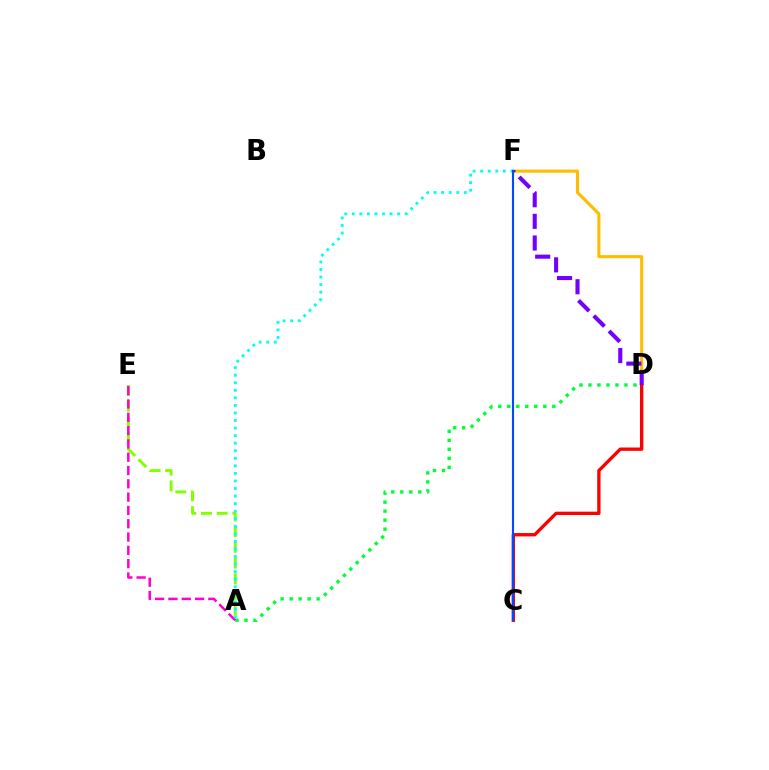{('D', 'F'): [{'color': '#ffbd00', 'line_style': 'solid', 'thickness': 2.23}, {'color': '#7200ff', 'line_style': 'dashed', 'thickness': 2.94}], ('C', 'D'): [{'color': '#ff0000', 'line_style': 'solid', 'thickness': 2.4}], ('A', 'E'): [{'color': '#84ff00', 'line_style': 'dashed', 'thickness': 2.13}, {'color': '#ff00cf', 'line_style': 'dashed', 'thickness': 1.81}], ('A', 'D'): [{'color': '#00ff39', 'line_style': 'dotted', 'thickness': 2.45}], ('A', 'F'): [{'color': '#00fff6', 'line_style': 'dotted', 'thickness': 2.05}], ('C', 'F'): [{'color': '#004bff', 'line_style': 'solid', 'thickness': 1.53}]}